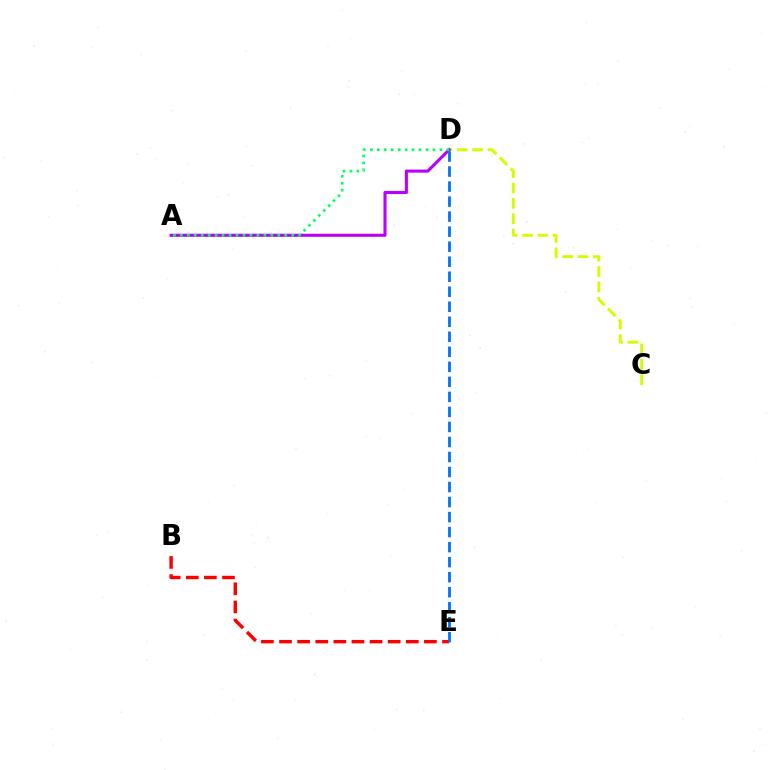{('C', 'D'): [{'color': '#d1ff00', 'line_style': 'dashed', 'thickness': 2.09}], ('B', 'E'): [{'color': '#ff0000', 'line_style': 'dashed', 'thickness': 2.46}], ('A', 'D'): [{'color': '#b900ff', 'line_style': 'solid', 'thickness': 2.21}, {'color': '#00ff5c', 'line_style': 'dotted', 'thickness': 1.89}], ('D', 'E'): [{'color': '#0074ff', 'line_style': 'dashed', 'thickness': 2.04}]}